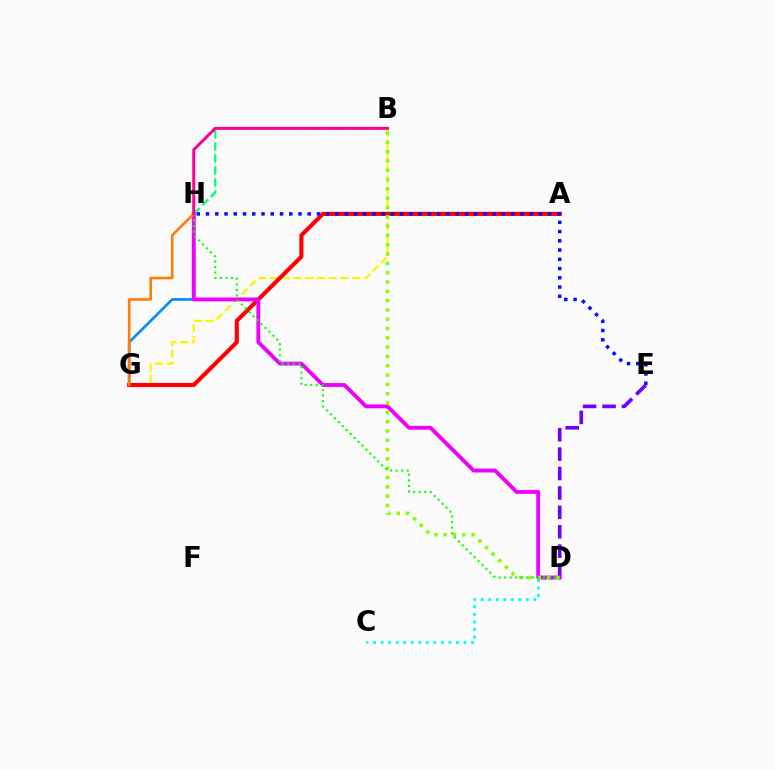{('C', 'D'): [{'color': '#00fff6', 'line_style': 'dotted', 'thickness': 2.05}], ('G', 'H'): [{'color': '#008cff', 'line_style': 'solid', 'thickness': 1.91}, {'color': '#ff7c00', 'line_style': 'solid', 'thickness': 1.86}], ('B', 'G'): [{'color': '#fcf500', 'line_style': 'dashed', 'thickness': 1.59}], ('D', 'E'): [{'color': '#7200ff', 'line_style': 'dashed', 'thickness': 2.64}], ('A', 'G'): [{'color': '#ff0000', 'line_style': 'solid', 'thickness': 2.95}], ('D', 'H'): [{'color': '#ee00ff', 'line_style': 'solid', 'thickness': 2.78}, {'color': '#08ff00', 'line_style': 'dotted', 'thickness': 1.51}], ('B', 'D'): [{'color': '#84ff00', 'line_style': 'dotted', 'thickness': 2.53}], ('E', 'H'): [{'color': '#0010ff', 'line_style': 'dotted', 'thickness': 2.51}], ('B', 'H'): [{'color': '#00ff74', 'line_style': 'dashed', 'thickness': 1.63}, {'color': '#ff0094', 'line_style': 'solid', 'thickness': 2.16}]}